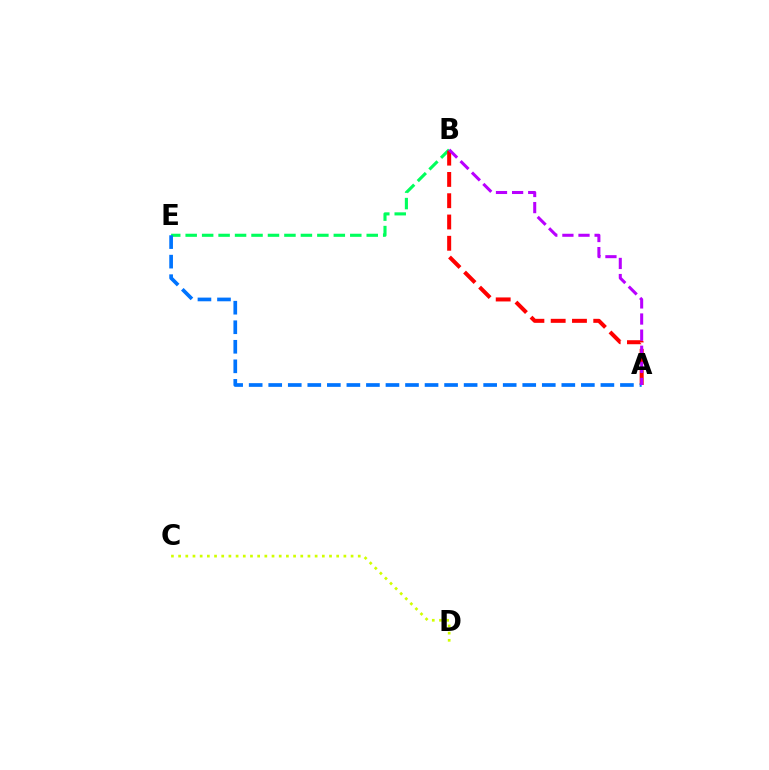{('B', 'E'): [{'color': '#00ff5c', 'line_style': 'dashed', 'thickness': 2.24}], ('A', 'B'): [{'color': '#ff0000', 'line_style': 'dashed', 'thickness': 2.89}, {'color': '#b900ff', 'line_style': 'dashed', 'thickness': 2.19}], ('C', 'D'): [{'color': '#d1ff00', 'line_style': 'dotted', 'thickness': 1.95}], ('A', 'E'): [{'color': '#0074ff', 'line_style': 'dashed', 'thickness': 2.65}]}